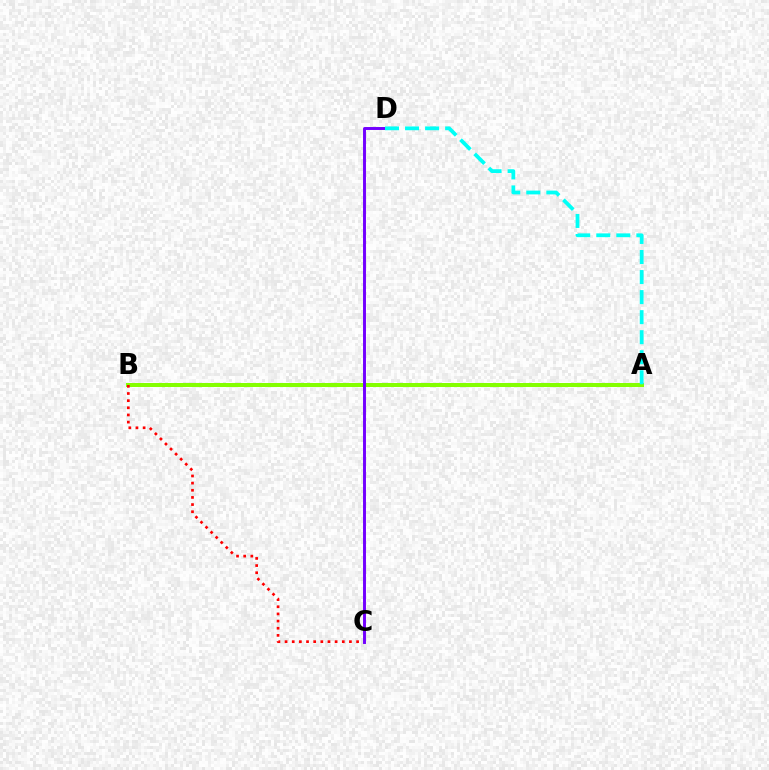{('A', 'B'): [{'color': '#84ff00', 'line_style': 'solid', 'thickness': 2.88}], ('B', 'C'): [{'color': '#ff0000', 'line_style': 'dotted', 'thickness': 1.94}], ('C', 'D'): [{'color': '#7200ff', 'line_style': 'solid', 'thickness': 2.11}], ('A', 'D'): [{'color': '#00fff6', 'line_style': 'dashed', 'thickness': 2.72}]}